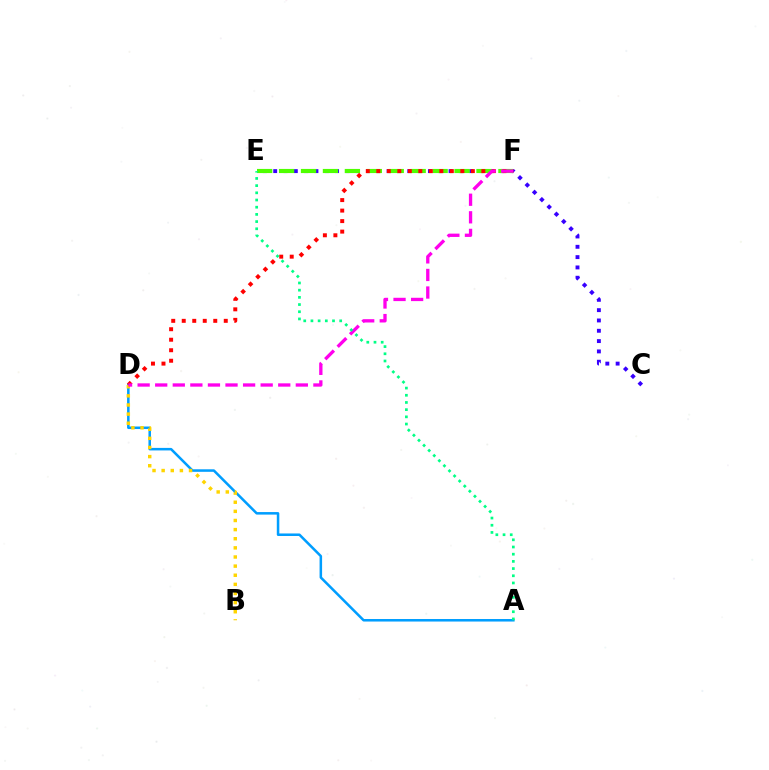{('C', 'E'): [{'color': '#3700ff', 'line_style': 'dotted', 'thickness': 2.8}], ('E', 'F'): [{'color': '#4fff00', 'line_style': 'dashed', 'thickness': 2.98}], ('A', 'D'): [{'color': '#009eff', 'line_style': 'solid', 'thickness': 1.82}], ('B', 'D'): [{'color': '#ffd500', 'line_style': 'dotted', 'thickness': 2.48}], ('D', 'F'): [{'color': '#ff0000', 'line_style': 'dotted', 'thickness': 2.85}, {'color': '#ff00ed', 'line_style': 'dashed', 'thickness': 2.39}], ('A', 'E'): [{'color': '#00ff86', 'line_style': 'dotted', 'thickness': 1.95}]}